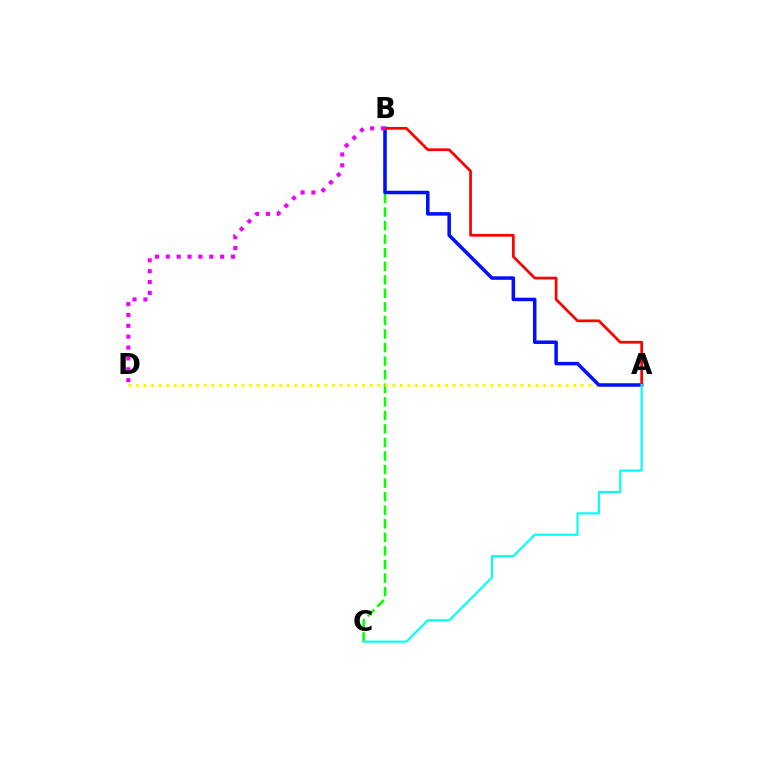{('B', 'C'): [{'color': '#08ff00', 'line_style': 'dashed', 'thickness': 1.84}], ('A', 'D'): [{'color': '#fcf500', 'line_style': 'dotted', 'thickness': 2.05}], ('A', 'B'): [{'color': '#0010ff', 'line_style': 'solid', 'thickness': 2.53}, {'color': '#ff0000', 'line_style': 'solid', 'thickness': 1.96}], ('B', 'D'): [{'color': '#ee00ff', 'line_style': 'dotted', 'thickness': 2.95}], ('A', 'C'): [{'color': '#00fff6', 'line_style': 'solid', 'thickness': 1.54}]}